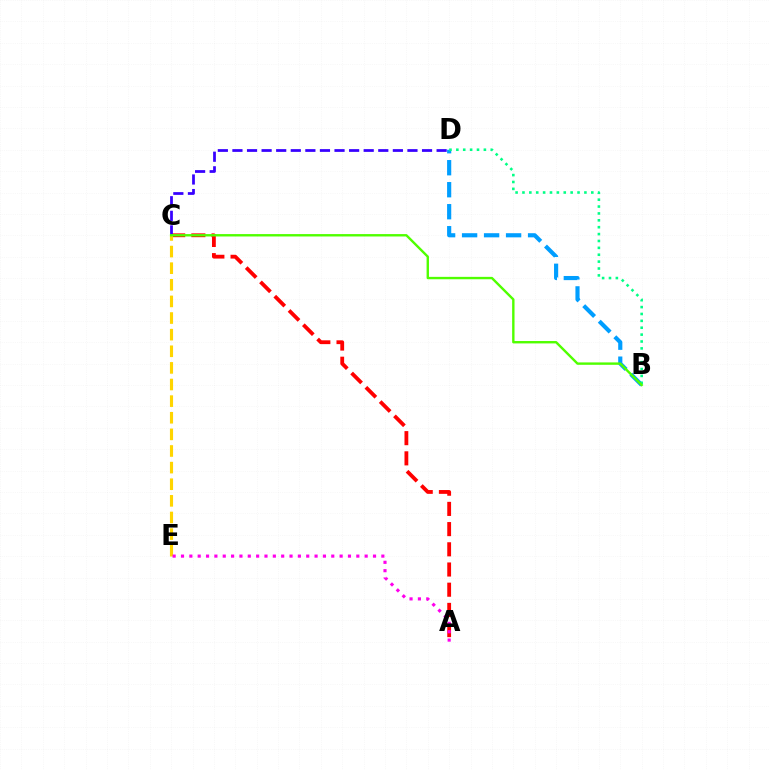{('B', 'D'): [{'color': '#009eff', 'line_style': 'dashed', 'thickness': 2.99}, {'color': '#00ff86', 'line_style': 'dotted', 'thickness': 1.87}], ('A', 'C'): [{'color': '#ff0000', 'line_style': 'dashed', 'thickness': 2.74}], ('C', 'D'): [{'color': '#3700ff', 'line_style': 'dashed', 'thickness': 1.98}], ('C', 'E'): [{'color': '#ffd500', 'line_style': 'dashed', 'thickness': 2.26}], ('B', 'C'): [{'color': '#4fff00', 'line_style': 'solid', 'thickness': 1.72}], ('A', 'E'): [{'color': '#ff00ed', 'line_style': 'dotted', 'thickness': 2.27}]}